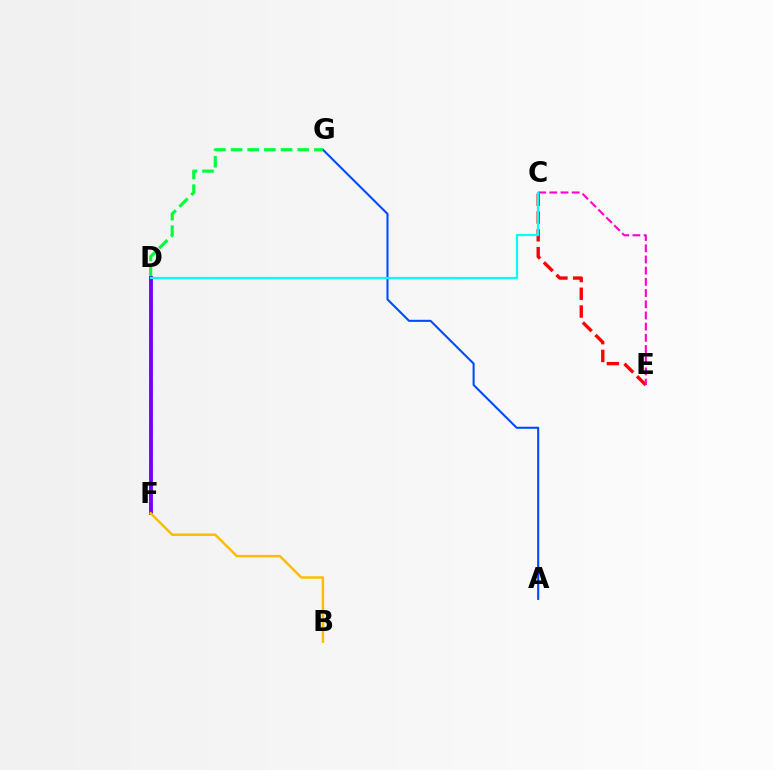{('C', 'E'): [{'color': '#ff0000', 'line_style': 'dashed', 'thickness': 2.42}, {'color': '#ff00cf', 'line_style': 'dashed', 'thickness': 1.52}], ('D', 'F'): [{'color': '#84ff00', 'line_style': 'dashed', 'thickness': 2.79}, {'color': '#7200ff', 'line_style': 'solid', 'thickness': 2.75}], ('A', 'G'): [{'color': '#004bff', 'line_style': 'solid', 'thickness': 1.5}], ('D', 'G'): [{'color': '#00ff39', 'line_style': 'dashed', 'thickness': 2.26}], ('B', 'F'): [{'color': '#ffbd00', 'line_style': 'solid', 'thickness': 1.79}], ('C', 'D'): [{'color': '#00fff6', 'line_style': 'solid', 'thickness': 1.59}]}